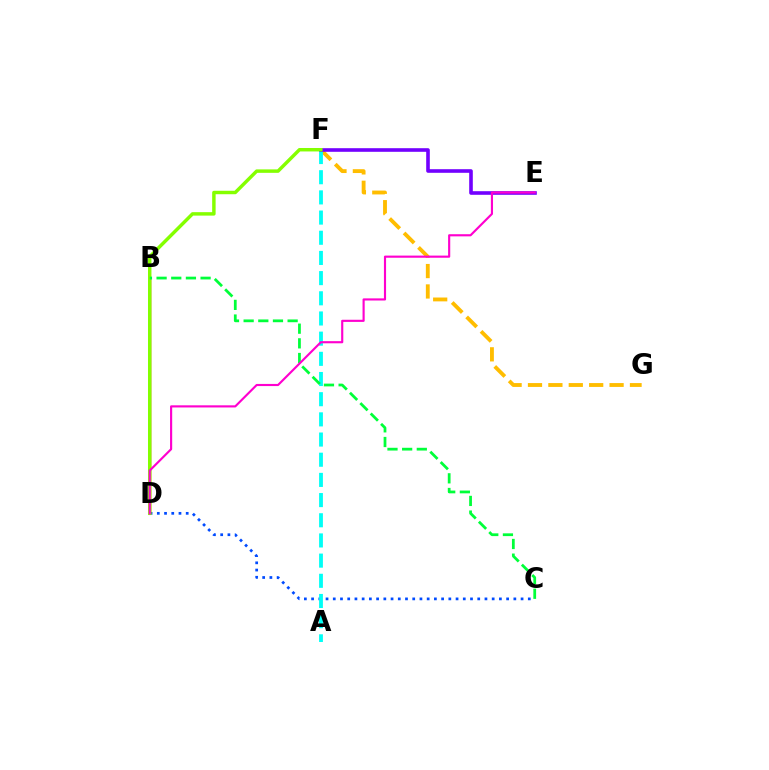{('C', 'D'): [{'color': '#004bff', 'line_style': 'dotted', 'thickness': 1.96}], ('F', 'G'): [{'color': '#ffbd00', 'line_style': 'dashed', 'thickness': 2.77}], ('A', 'F'): [{'color': '#00fff6', 'line_style': 'dashed', 'thickness': 2.74}], ('E', 'F'): [{'color': '#7200ff', 'line_style': 'solid', 'thickness': 2.6}], ('B', 'D'): [{'color': '#ff0000', 'line_style': 'solid', 'thickness': 1.77}], ('D', 'F'): [{'color': '#84ff00', 'line_style': 'solid', 'thickness': 2.49}], ('B', 'C'): [{'color': '#00ff39', 'line_style': 'dashed', 'thickness': 1.99}], ('D', 'E'): [{'color': '#ff00cf', 'line_style': 'solid', 'thickness': 1.54}]}